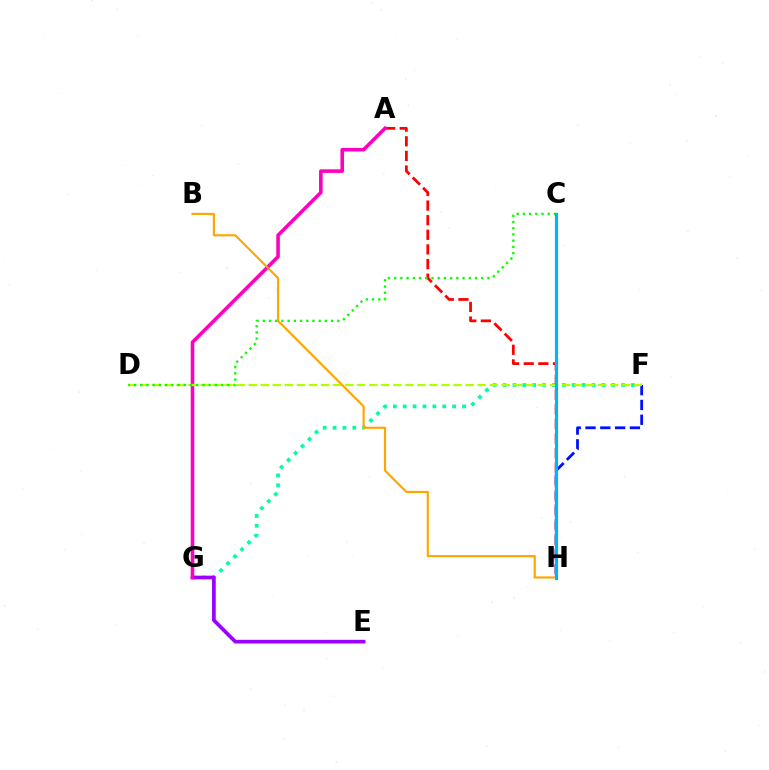{('F', 'G'): [{'color': '#00ff9d', 'line_style': 'dotted', 'thickness': 2.68}], ('A', 'H'): [{'color': '#ff0000', 'line_style': 'dashed', 'thickness': 1.99}], ('E', 'G'): [{'color': '#9b00ff', 'line_style': 'solid', 'thickness': 2.65}], ('A', 'G'): [{'color': '#ff00bd', 'line_style': 'solid', 'thickness': 2.58}], ('F', 'H'): [{'color': '#0010ff', 'line_style': 'dashed', 'thickness': 2.01}], ('D', 'F'): [{'color': '#b3ff00', 'line_style': 'dashed', 'thickness': 1.64}], ('C', 'D'): [{'color': '#08ff00', 'line_style': 'dotted', 'thickness': 1.69}], ('B', 'H'): [{'color': '#ffa500', 'line_style': 'solid', 'thickness': 1.54}], ('C', 'H'): [{'color': '#00b5ff', 'line_style': 'solid', 'thickness': 2.28}]}